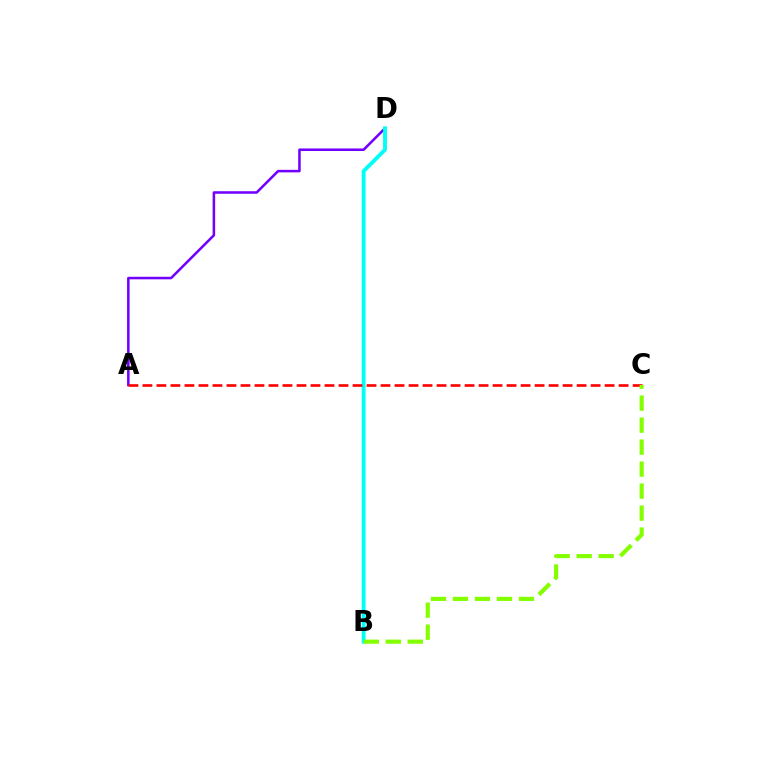{('A', 'D'): [{'color': '#7200ff', 'line_style': 'solid', 'thickness': 1.83}], ('B', 'D'): [{'color': '#00fff6', 'line_style': 'solid', 'thickness': 2.8}], ('A', 'C'): [{'color': '#ff0000', 'line_style': 'dashed', 'thickness': 1.9}], ('B', 'C'): [{'color': '#84ff00', 'line_style': 'dashed', 'thickness': 2.99}]}